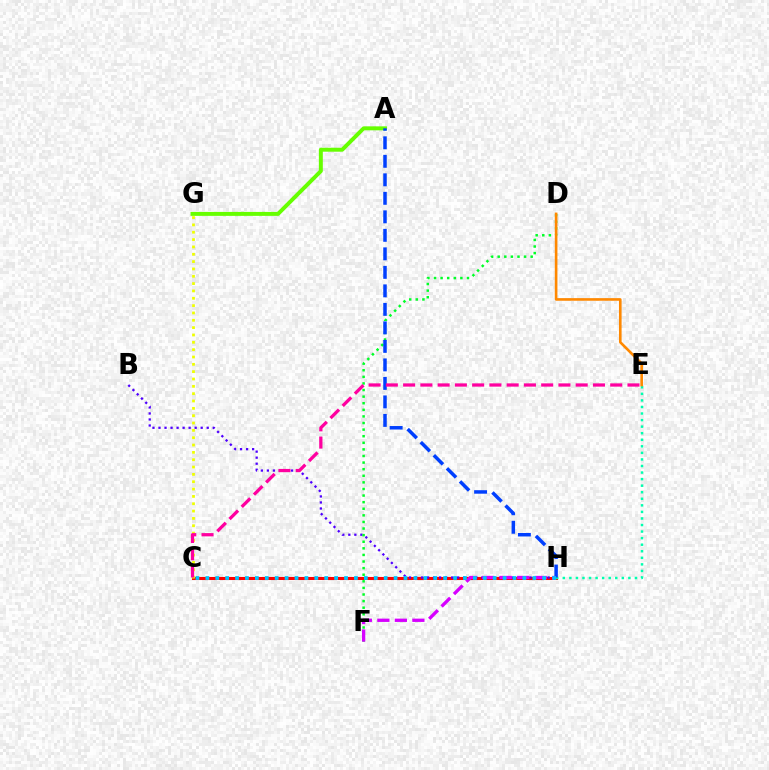{('C', 'H'): [{'color': '#ff0000', 'line_style': 'solid', 'thickness': 2.21}, {'color': '#00c7ff', 'line_style': 'dotted', 'thickness': 2.69}], ('B', 'H'): [{'color': '#4f00ff', 'line_style': 'dotted', 'thickness': 1.64}], ('A', 'G'): [{'color': '#66ff00', 'line_style': 'solid', 'thickness': 2.85}], ('E', 'H'): [{'color': '#00ffaf', 'line_style': 'dotted', 'thickness': 1.78}], ('D', 'F'): [{'color': '#00ff27', 'line_style': 'dotted', 'thickness': 1.79}], ('D', 'E'): [{'color': '#ff8800', 'line_style': 'solid', 'thickness': 1.89}], ('C', 'G'): [{'color': '#eeff00', 'line_style': 'dotted', 'thickness': 1.99}], ('F', 'H'): [{'color': '#d600ff', 'line_style': 'dashed', 'thickness': 2.38}], ('A', 'H'): [{'color': '#003fff', 'line_style': 'dashed', 'thickness': 2.51}], ('C', 'E'): [{'color': '#ff00a0', 'line_style': 'dashed', 'thickness': 2.34}]}